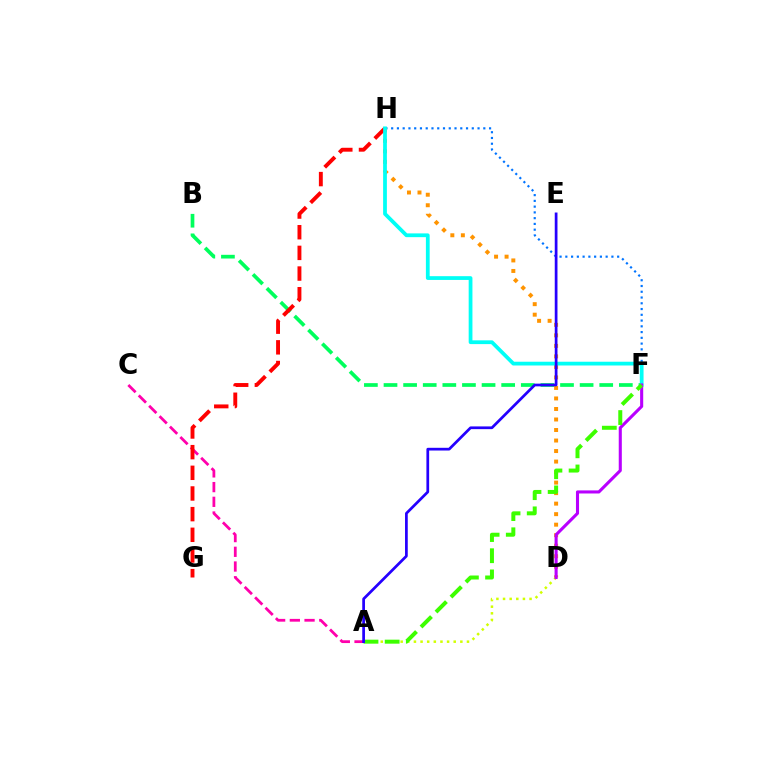{('A', 'D'): [{'color': '#d1ff00', 'line_style': 'dotted', 'thickness': 1.8}], ('F', 'H'): [{'color': '#0074ff', 'line_style': 'dotted', 'thickness': 1.56}, {'color': '#00fff6', 'line_style': 'solid', 'thickness': 2.71}], ('A', 'C'): [{'color': '#ff00ac', 'line_style': 'dashed', 'thickness': 2.0}], ('B', 'F'): [{'color': '#00ff5c', 'line_style': 'dashed', 'thickness': 2.66}], ('D', 'H'): [{'color': '#ff9400', 'line_style': 'dotted', 'thickness': 2.86}], ('G', 'H'): [{'color': '#ff0000', 'line_style': 'dashed', 'thickness': 2.81}], ('D', 'F'): [{'color': '#b900ff', 'line_style': 'solid', 'thickness': 2.22}], ('A', 'F'): [{'color': '#3dff00', 'line_style': 'dashed', 'thickness': 2.88}], ('A', 'E'): [{'color': '#2500ff', 'line_style': 'solid', 'thickness': 1.96}]}